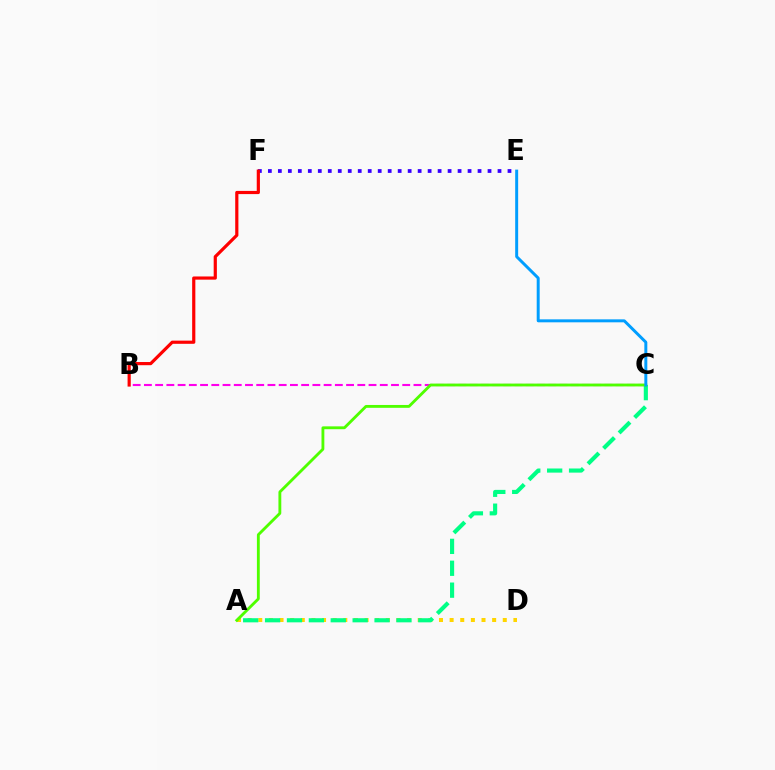{('A', 'D'): [{'color': '#ffd500', 'line_style': 'dotted', 'thickness': 2.89}], ('E', 'F'): [{'color': '#3700ff', 'line_style': 'dotted', 'thickness': 2.71}], ('B', 'C'): [{'color': '#ff00ed', 'line_style': 'dashed', 'thickness': 1.53}], ('A', 'C'): [{'color': '#00ff86', 'line_style': 'dashed', 'thickness': 2.97}, {'color': '#4fff00', 'line_style': 'solid', 'thickness': 2.05}], ('B', 'F'): [{'color': '#ff0000', 'line_style': 'solid', 'thickness': 2.29}], ('C', 'E'): [{'color': '#009eff', 'line_style': 'solid', 'thickness': 2.14}]}